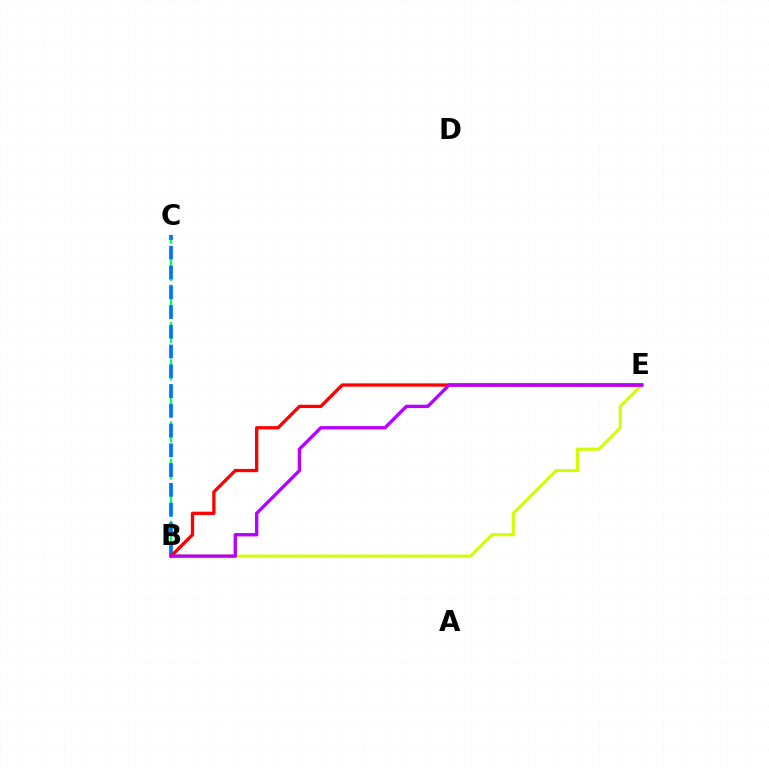{('B', 'C'): [{'color': '#00ff5c', 'line_style': 'dashed', 'thickness': 1.69}, {'color': '#0074ff', 'line_style': 'dashed', 'thickness': 2.68}], ('B', 'E'): [{'color': '#d1ff00', 'line_style': 'solid', 'thickness': 2.2}, {'color': '#ff0000', 'line_style': 'solid', 'thickness': 2.37}, {'color': '#b900ff', 'line_style': 'solid', 'thickness': 2.42}]}